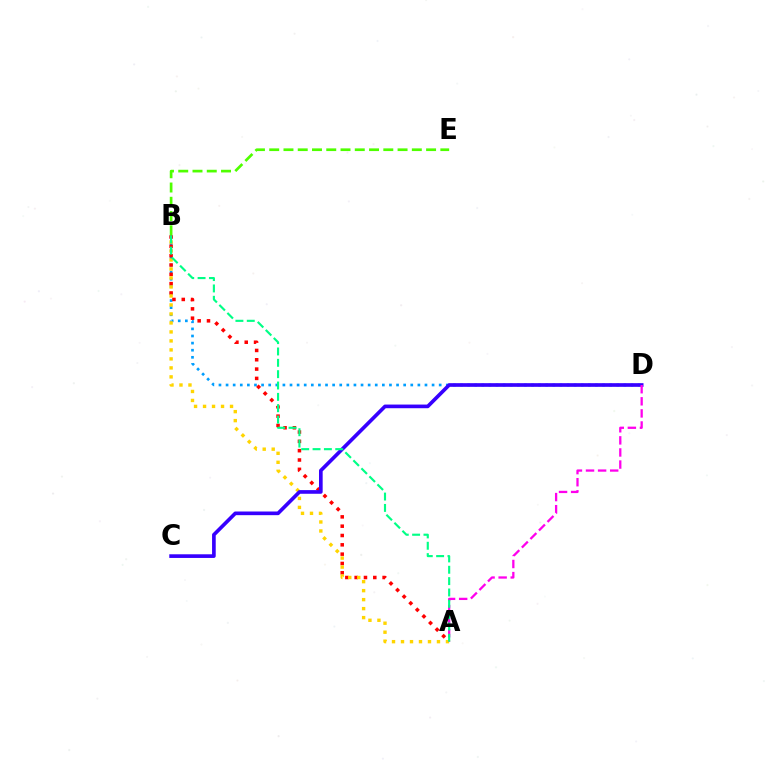{('B', 'D'): [{'color': '#009eff', 'line_style': 'dotted', 'thickness': 1.93}], ('A', 'B'): [{'color': '#ff0000', 'line_style': 'dotted', 'thickness': 2.53}, {'color': '#ffd500', 'line_style': 'dotted', 'thickness': 2.44}, {'color': '#00ff86', 'line_style': 'dashed', 'thickness': 1.54}], ('C', 'D'): [{'color': '#3700ff', 'line_style': 'solid', 'thickness': 2.64}], ('A', 'D'): [{'color': '#ff00ed', 'line_style': 'dashed', 'thickness': 1.64}], ('B', 'E'): [{'color': '#4fff00', 'line_style': 'dashed', 'thickness': 1.94}]}